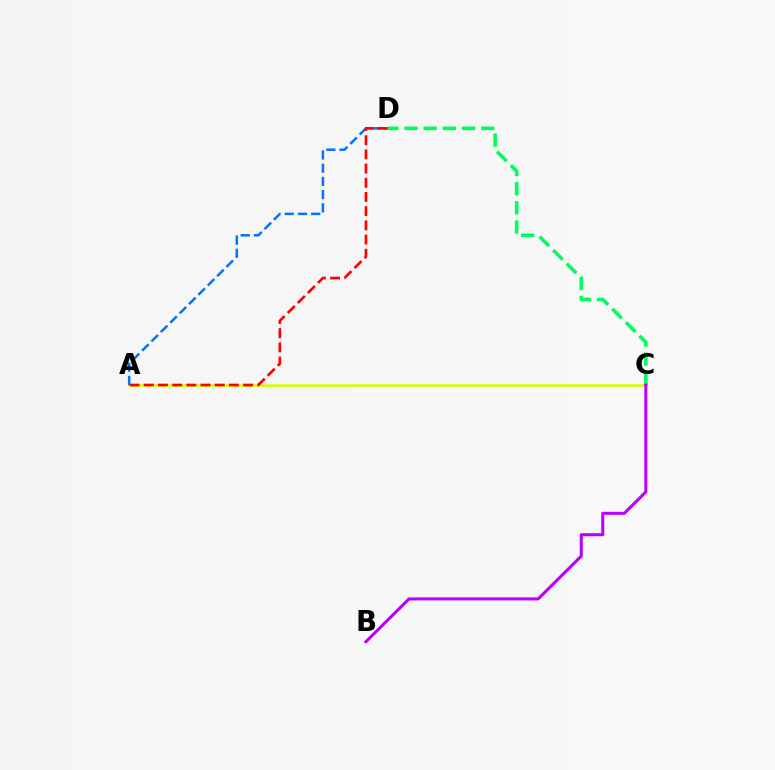{('A', 'C'): [{'color': '#d1ff00', 'line_style': 'solid', 'thickness': 1.84}], ('C', 'D'): [{'color': '#00ff5c', 'line_style': 'dashed', 'thickness': 2.61}], ('B', 'C'): [{'color': '#b900ff', 'line_style': 'solid', 'thickness': 2.19}], ('A', 'D'): [{'color': '#0074ff', 'line_style': 'dashed', 'thickness': 1.8}, {'color': '#ff0000', 'line_style': 'dashed', 'thickness': 1.93}]}